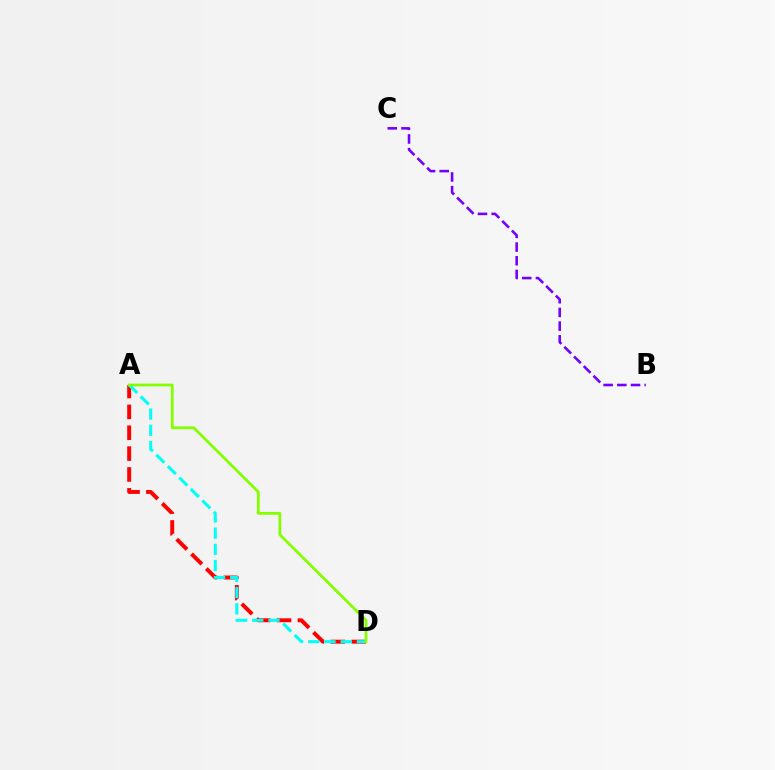{('B', 'C'): [{'color': '#7200ff', 'line_style': 'dashed', 'thickness': 1.86}], ('A', 'D'): [{'color': '#ff0000', 'line_style': 'dashed', 'thickness': 2.83}, {'color': '#00fff6', 'line_style': 'dashed', 'thickness': 2.2}, {'color': '#84ff00', 'line_style': 'solid', 'thickness': 2.0}]}